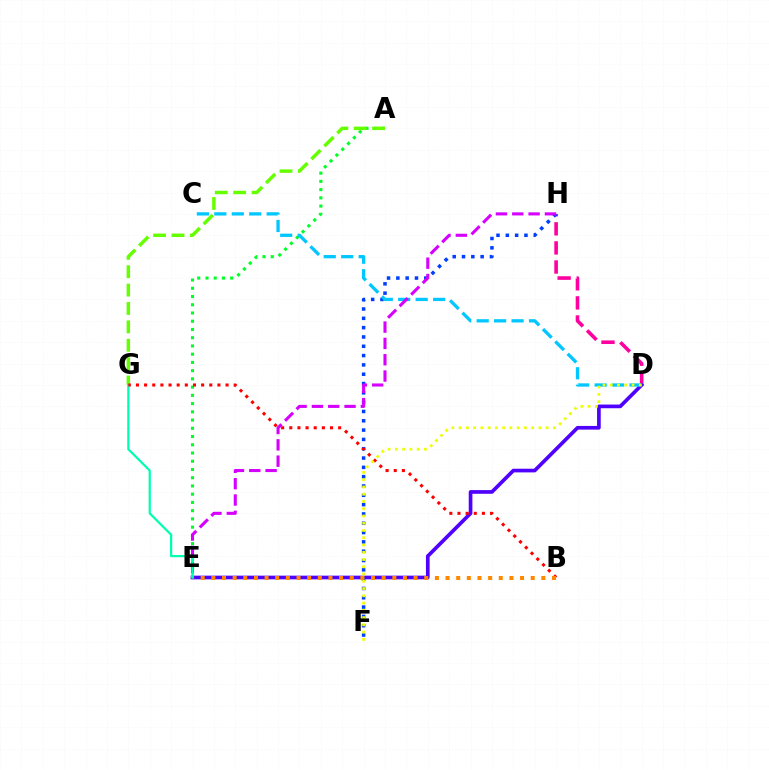{('D', 'H'): [{'color': '#ff00a0', 'line_style': 'dashed', 'thickness': 2.59}], ('D', 'E'): [{'color': '#4f00ff', 'line_style': 'solid', 'thickness': 2.65}], ('A', 'E'): [{'color': '#00ff27', 'line_style': 'dotted', 'thickness': 2.24}], ('A', 'G'): [{'color': '#66ff00', 'line_style': 'dashed', 'thickness': 2.5}], ('F', 'H'): [{'color': '#003fff', 'line_style': 'dotted', 'thickness': 2.53}], ('C', 'D'): [{'color': '#00c7ff', 'line_style': 'dashed', 'thickness': 2.37}], ('E', 'H'): [{'color': '#d600ff', 'line_style': 'dashed', 'thickness': 2.22}], ('E', 'G'): [{'color': '#00ffaf', 'line_style': 'solid', 'thickness': 1.61}], ('B', 'G'): [{'color': '#ff0000', 'line_style': 'dotted', 'thickness': 2.21}], ('D', 'F'): [{'color': '#eeff00', 'line_style': 'dotted', 'thickness': 1.97}], ('B', 'E'): [{'color': '#ff8800', 'line_style': 'dotted', 'thickness': 2.89}]}